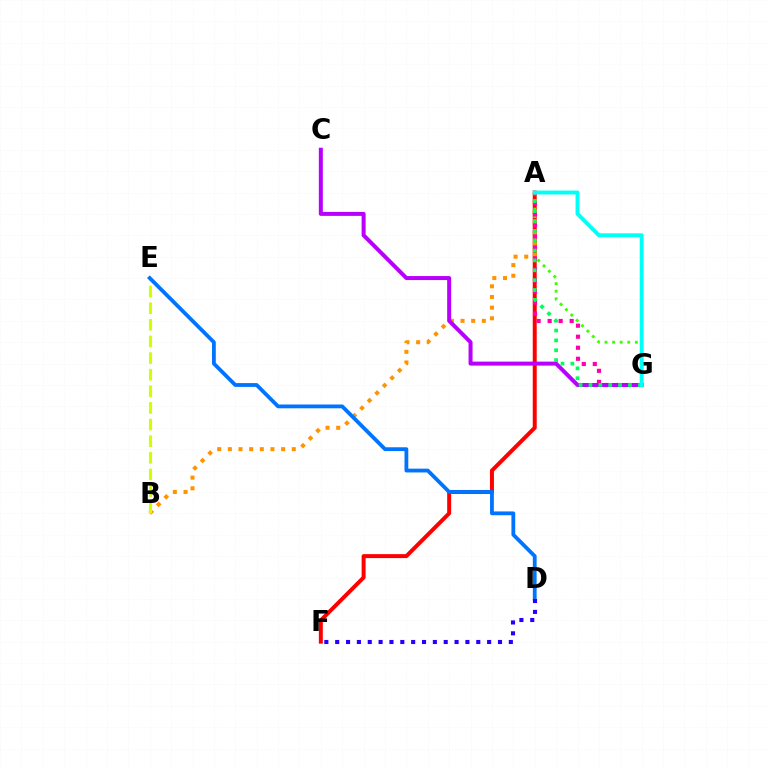{('A', 'F'): [{'color': '#ff0000', 'line_style': 'solid', 'thickness': 2.86}], ('A', 'G'): [{'color': '#3dff00', 'line_style': 'dotted', 'thickness': 2.06}, {'color': '#ff00ac', 'line_style': 'dotted', 'thickness': 2.99}, {'color': '#00ff5c', 'line_style': 'dotted', 'thickness': 2.68}, {'color': '#00fff6', 'line_style': 'solid', 'thickness': 2.8}], ('A', 'B'): [{'color': '#ff9400', 'line_style': 'dotted', 'thickness': 2.9}], ('C', 'G'): [{'color': '#b900ff', 'line_style': 'solid', 'thickness': 2.87}], ('B', 'E'): [{'color': '#d1ff00', 'line_style': 'dashed', 'thickness': 2.26}], ('D', 'E'): [{'color': '#0074ff', 'line_style': 'solid', 'thickness': 2.74}], ('D', 'F'): [{'color': '#2500ff', 'line_style': 'dotted', 'thickness': 2.95}]}